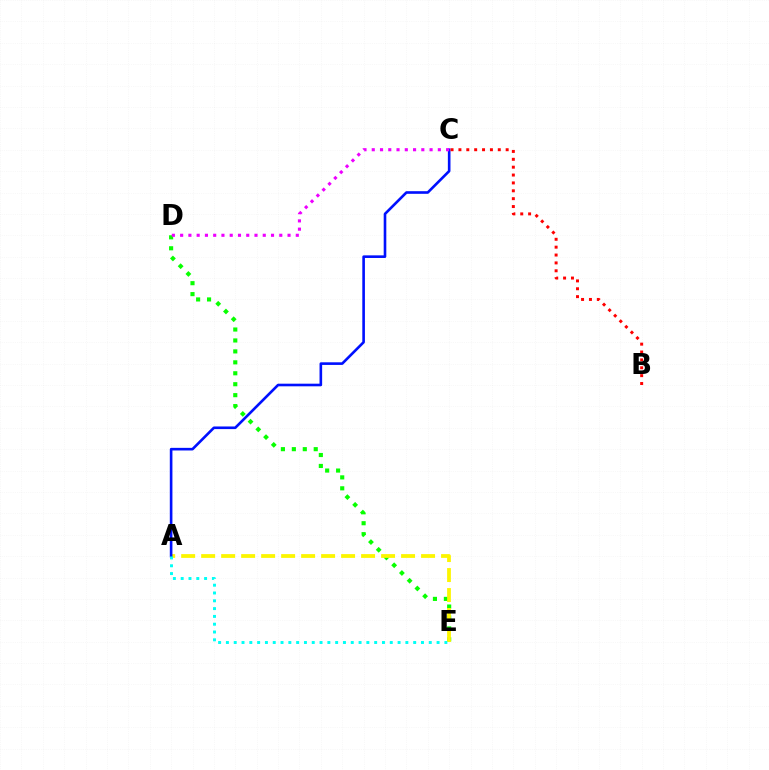{('D', 'E'): [{'color': '#08ff00', 'line_style': 'dotted', 'thickness': 2.97}], ('A', 'E'): [{'color': '#fcf500', 'line_style': 'dashed', 'thickness': 2.72}, {'color': '#00fff6', 'line_style': 'dotted', 'thickness': 2.12}], ('A', 'C'): [{'color': '#0010ff', 'line_style': 'solid', 'thickness': 1.89}], ('B', 'C'): [{'color': '#ff0000', 'line_style': 'dotted', 'thickness': 2.14}], ('C', 'D'): [{'color': '#ee00ff', 'line_style': 'dotted', 'thickness': 2.24}]}